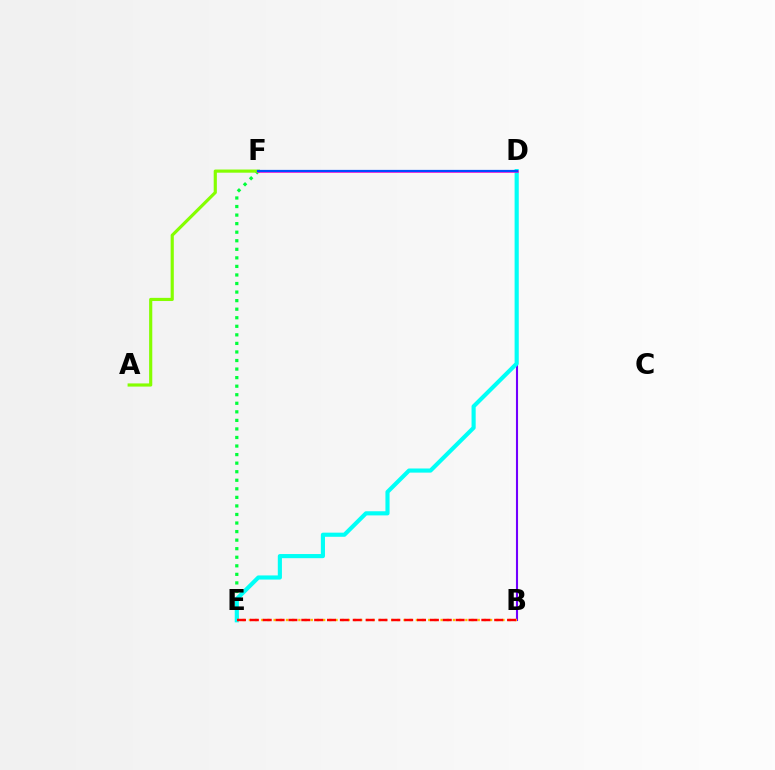{('E', 'F'): [{'color': '#00ff39', 'line_style': 'dotted', 'thickness': 2.32}], ('B', 'D'): [{'color': '#7200ff', 'line_style': 'solid', 'thickness': 1.51}], ('A', 'F'): [{'color': '#84ff00', 'line_style': 'solid', 'thickness': 2.28}], ('D', 'E'): [{'color': '#00fff6', 'line_style': 'solid', 'thickness': 2.98}], ('D', 'F'): [{'color': '#ff00cf', 'line_style': 'solid', 'thickness': 1.82}, {'color': '#004bff', 'line_style': 'solid', 'thickness': 1.6}], ('B', 'E'): [{'color': '#ffbd00', 'line_style': 'dotted', 'thickness': 1.68}, {'color': '#ff0000', 'line_style': 'dashed', 'thickness': 1.75}]}